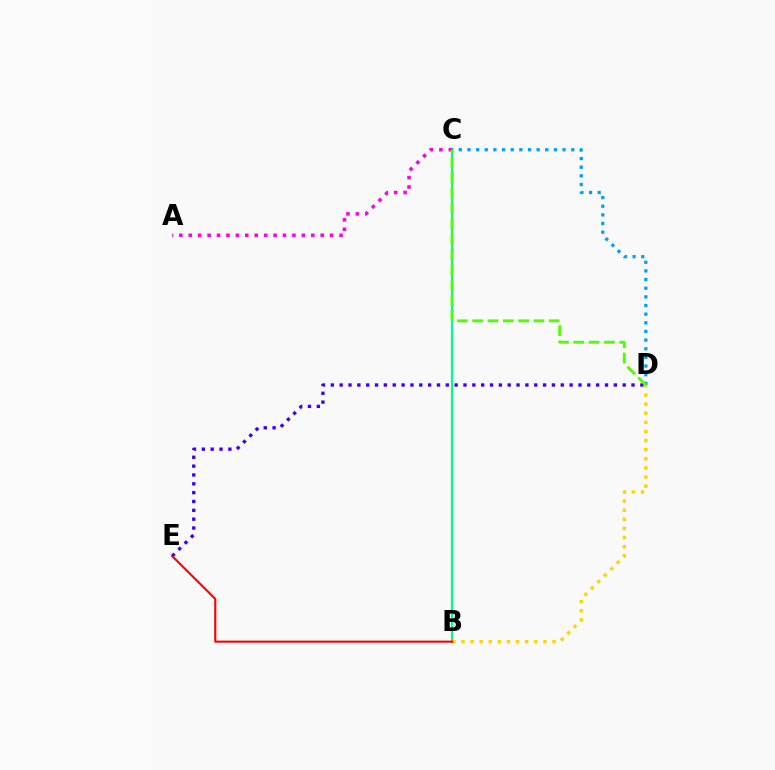{('B', 'C'): [{'color': '#00ff86', 'line_style': 'solid', 'thickness': 1.6}], ('D', 'E'): [{'color': '#3700ff', 'line_style': 'dotted', 'thickness': 2.4}], ('A', 'C'): [{'color': '#ff00ed', 'line_style': 'dotted', 'thickness': 2.56}], ('B', 'D'): [{'color': '#ffd500', 'line_style': 'dotted', 'thickness': 2.48}], ('C', 'D'): [{'color': '#009eff', 'line_style': 'dotted', 'thickness': 2.35}, {'color': '#4fff00', 'line_style': 'dashed', 'thickness': 2.08}], ('B', 'E'): [{'color': '#ff0000', 'line_style': 'solid', 'thickness': 1.53}]}